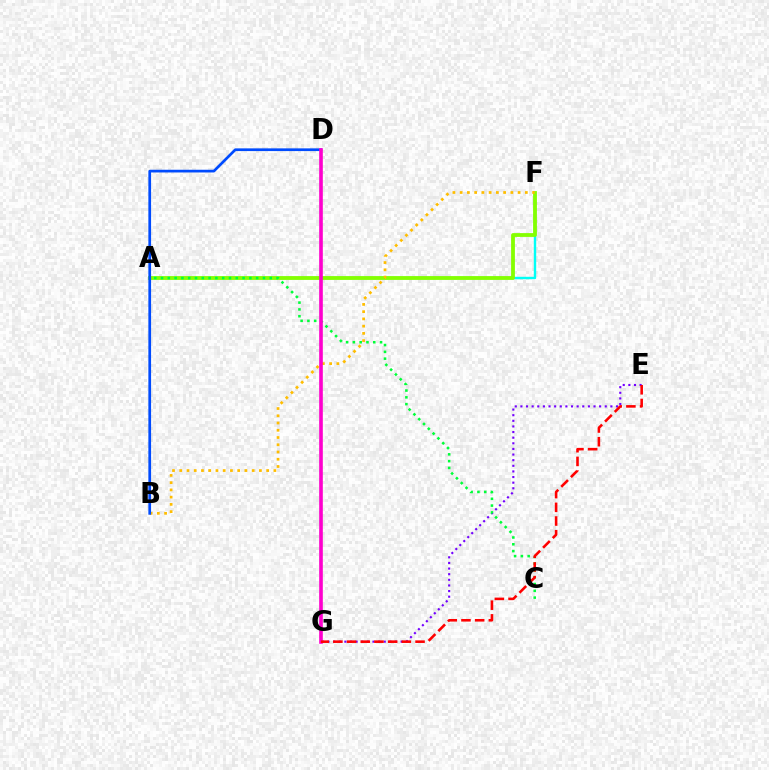{('A', 'F'): [{'color': '#00fff6', 'line_style': 'solid', 'thickness': 1.73}, {'color': '#84ff00', 'line_style': 'solid', 'thickness': 2.73}], ('E', 'G'): [{'color': '#7200ff', 'line_style': 'dotted', 'thickness': 1.53}, {'color': '#ff0000', 'line_style': 'dashed', 'thickness': 1.86}], ('A', 'C'): [{'color': '#00ff39', 'line_style': 'dotted', 'thickness': 1.85}], ('B', 'F'): [{'color': '#ffbd00', 'line_style': 'dotted', 'thickness': 1.97}], ('B', 'D'): [{'color': '#004bff', 'line_style': 'solid', 'thickness': 1.95}], ('D', 'G'): [{'color': '#ff00cf', 'line_style': 'solid', 'thickness': 2.61}]}